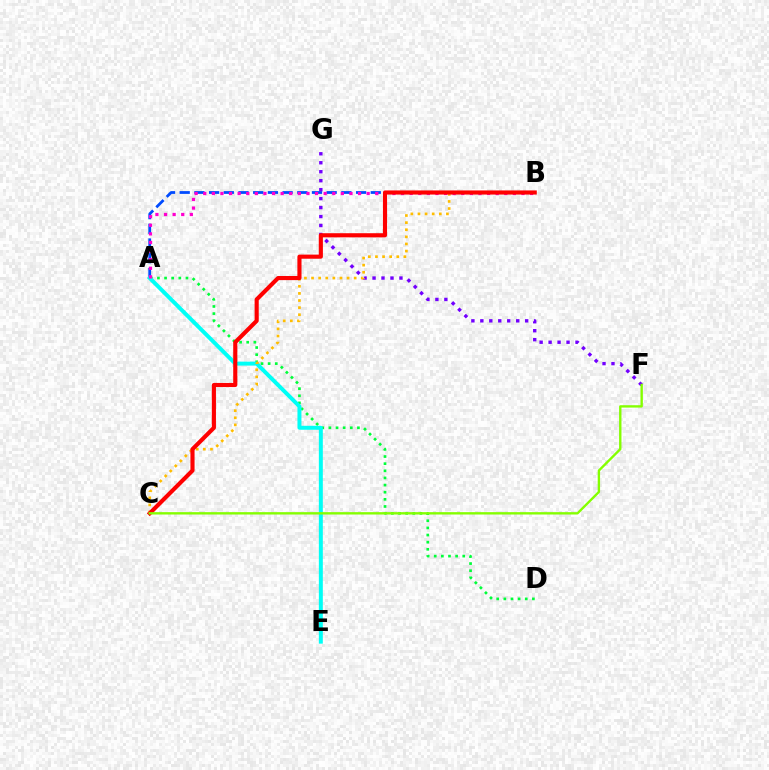{('A', 'D'): [{'color': '#00ff39', 'line_style': 'dotted', 'thickness': 1.94}], ('A', 'B'): [{'color': '#004bff', 'line_style': 'dashed', 'thickness': 2.0}, {'color': '#ff00cf', 'line_style': 'dotted', 'thickness': 2.34}], ('F', 'G'): [{'color': '#7200ff', 'line_style': 'dotted', 'thickness': 2.44}], ('A', 'E'): [{'color': '#00fff6', 'line_style': 'solid', 'thickness': 2.86}], ('B', 'C'): [{'color': '#ffbd00', 'line_style': 'dotted', 'thickness': 1.93}, {'color': '#ff0000', 'line_style': 'solid', 'thickness': 2.97}], ('C', 'F'): [{'color': '#84ff00', 'line_style': 'solid', 'thickness': 1.7}]}